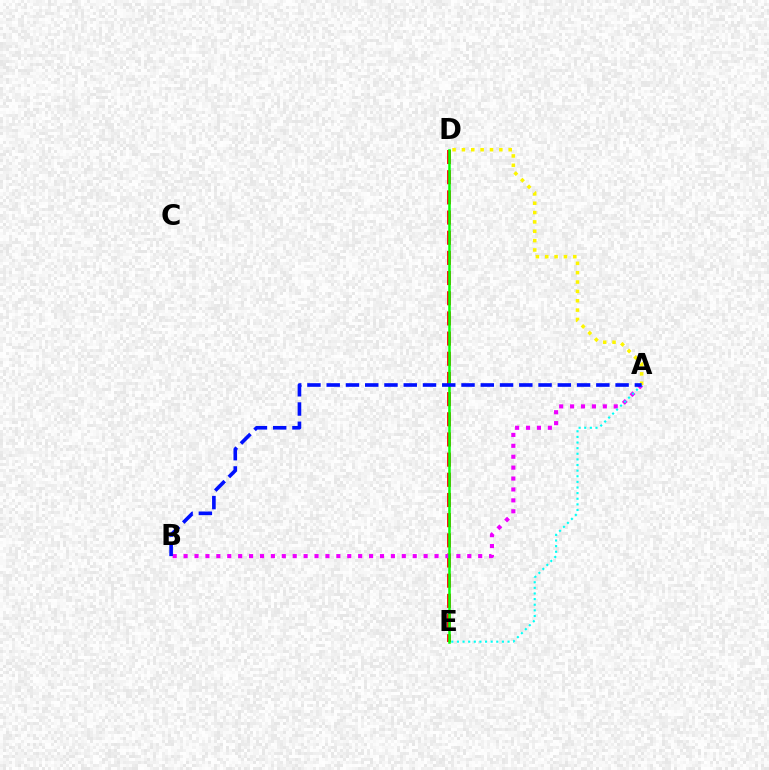{('D', 'E'): [{'color': '#ff0000', 'line_style': 'dashed', 'thickness': 2.74}, {'color': '#08ff00', 'line_style': 'solid', 'thickness': 1.83}], ('A', 'B'): [{'color': '#ee00ff', 'line_style': 'dotted', 'thickness': 2.96}, {'color': '#0010ff', 'line_style': 'dashed', 'thickness': 2.62}], ('A', 'E'): [{'color': '#00fff6', 'line_style': 'dotted', 'thickness': 1.53}], ('A', 'D'): [{'color': '#fcf500', 'line_style': 'dotted', 'thickness': 2.54}]}